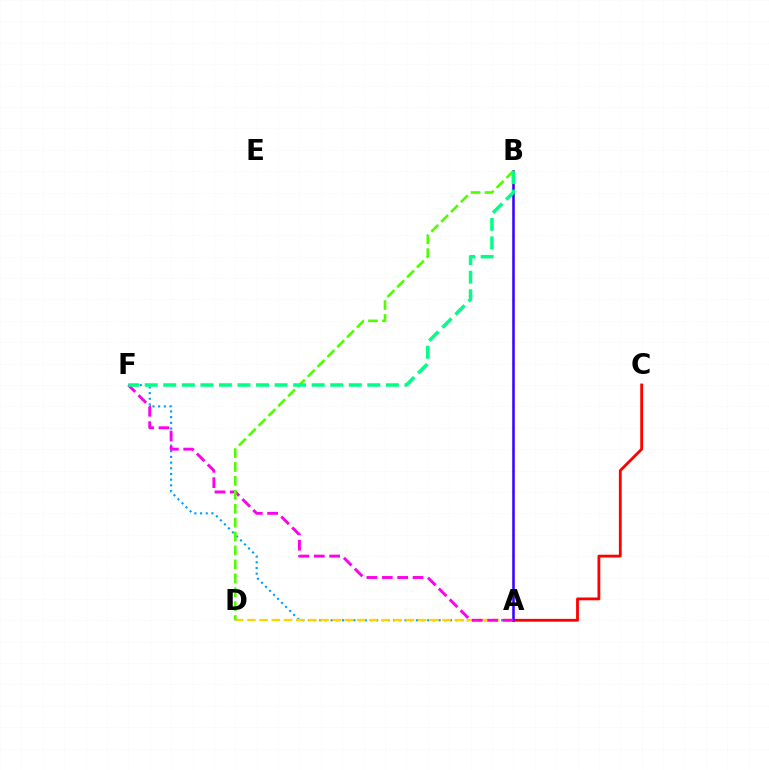{('A', 'F'): [{'color': '#009eff', 'line_style': 'dotted', 'thickness': 1.54}, {'color': '#ff00ed', 'line_style': 'dashed', 'thickness': 2.09}], ('A', 'C'): [{'color': '#ff0000', 'line_style': 'solid', 'thickness': 2.03}], ('A', 'D'): [{'color': '#ffd500', 'line_style': 'dashed', 'thickness': 1.66}], ('A', 'B'): [{'color': '#3700ff', 'line_style': 'solid', 'thickness': 1.82}], ('B', 'D'): [{'color': '#4fff00', 'line_style': 'dashed', 'thickness': 1.89}], ('B', 'F'): [{'color': '#00ff86', 'line_style': 'dashed', 'thickness': 2.52}]}